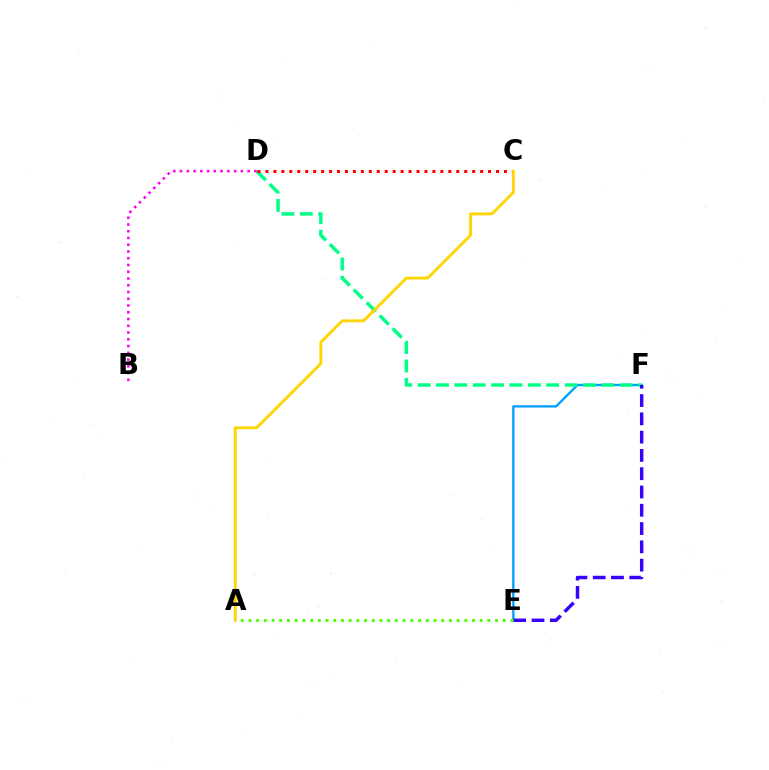{('E', 'F'): [{'color': '#009eff', 'line_style': 'solid', 'thickness': 1.67}, {'color': '#3700ff', 'line_style': 'dashed', 'thickness': 2.48}], ('D', 'F'): [{'color': '#00ff86', 'line_style': 'dashed', 'thickness': 2.5}], ('B', 'D'): [{'color': '#ff00ed', 'line_style': 'dotted', 'thickness': 1.84}], ('C', 'D'): [{'color': '#ff0000', 'line_style': 'dotted', 'thickness': 2.16}], ('A', 'E'): [{'color': '#4fff00', 'line_style': 'dotted', 'thickness': 2.09}], ('A', 'C'): [{'color': '#ffd500', 'line_style': 'solid', 'thickness': 2.07}]}